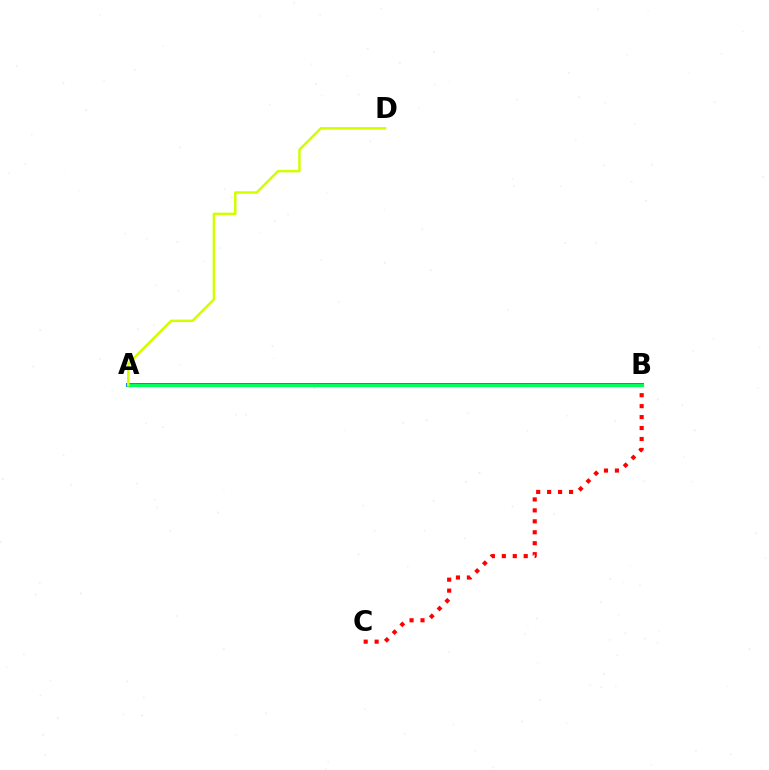{('A', 'B'): [{'color': '#0074ff', 'line_style': 'solid', 'thickness': 2.8}, {'color': '#b900ff', 'line_style': 'solid', 'thickness': 2.18}, {'color': '#00ff5c', 'line_style': 'solid', 'thickness': 2.32}], ('B', 'C'): [{'color': '#ff0000', 'line_style': 'dotted', 'thickness': 2.97}], ('A', 'D'): [{'color': '#d1ff00', 'line_style': 'solid', 'thickness': 1.8}]}